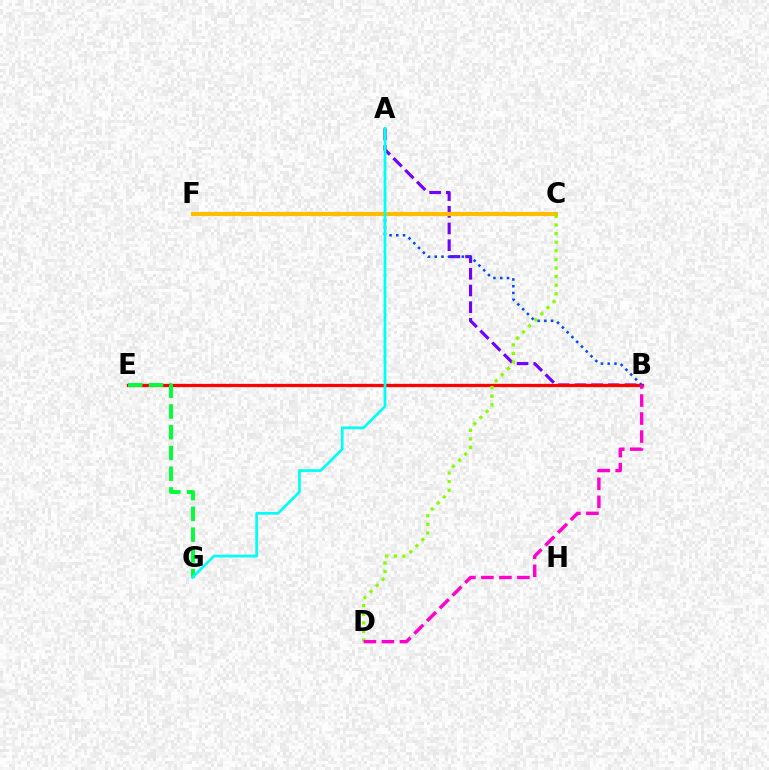{('A', 'B'): [{'color': '#7200ff', 'line_style': 'dashed', 'thickness': 2.27}], ('B', 'E'): [{'color': '#ff0000', 'line_style': 'solid', 'thickness': 2.36}], ('B', 'F'): [{'color': '#004bff', 'line_style': 'dotted', 'thickness': 1.84}], ('C', 'F'): [{'color': '#ffbd00', 'line_style': 'solid', 'thickness': 2.99}], ('C', 'D'): [{'color': '#84ff00', 'line_style': 'dotted', 'thickness': 2.34}], ('E', 'G'): [{'color': '#00ff39', 'line_style': 'dashed', 'thickness': 2.82}], ('B', 'D'): [{'color': '#ff00cf', 'line_style': 'dashed', 'thickness': 2.45}], ('A', 'G'): [{'color': '#00fff6', 'line_style': 'solid', 'thickness': 1.96}]}